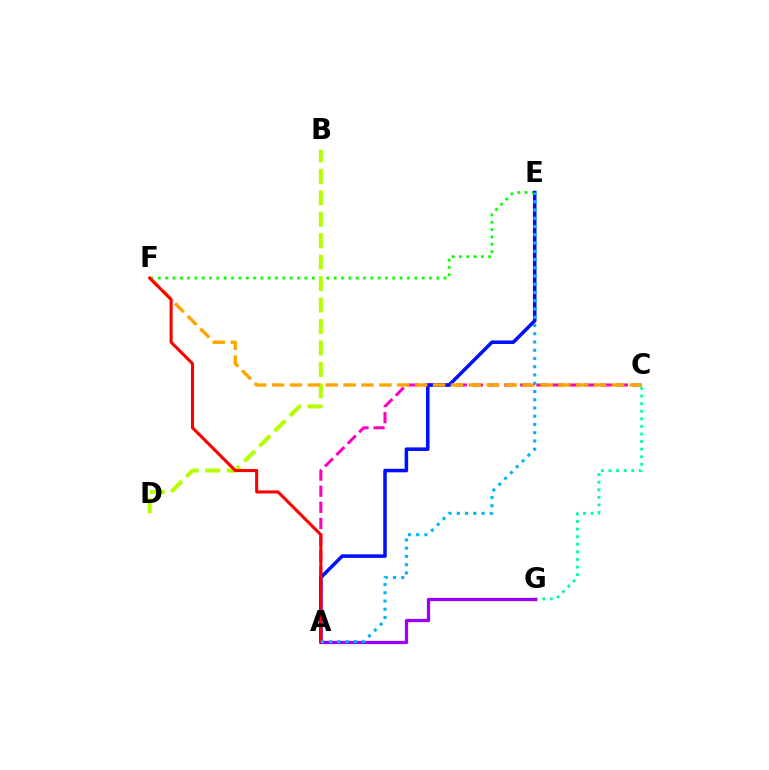{('E', 'F'): [{'color': '#08ff00', 'line_style': 'dotted', 'thickness': 1.99}], ('A', 'C'): [{'color': '#ff00bd', 'line_style': 'dashed', 'thickness': 2.19}], ('C', 'G'): [{'color': '#00ff9d', 'line_style': 'dotted', 'thickness': 2.06}], ('B', 'D'): [{'color': '#b3ff00', 'line_style': 'dashed', 'thickness': 2.91}], ('A', 'G'): [{'color': '#9b00ff', 'line_style': 'solid', 'thickness': 2.35}], ('A', 'E'): [{'color': '#0010ff', 'line_style': 'solid', 'thickness': 2.55}, {'color': '#00b5ff', 'line_style': 'dotted', 'thickness': 2.24}], ('C', 'F'): [{'color': '#ffa500', 'line_style': 'dashed', 'thickness': 2.43}], ('A', 'F'): [{'color': '#ff0000', 'line_style': 'solid', 'thickness': 2.21}]}